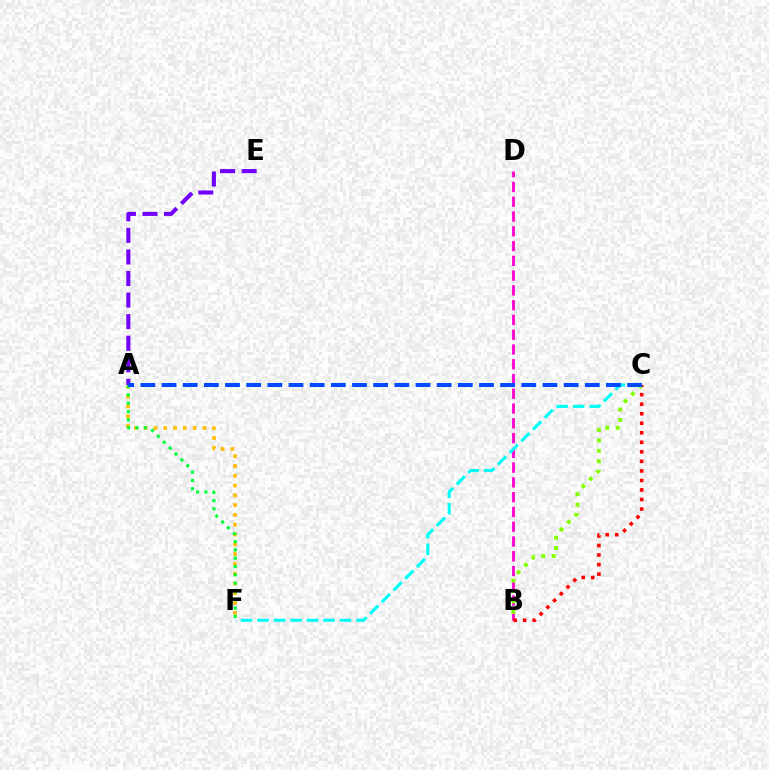{('B', 'D'): [{'color': '#ff00cf', 'line_style': 'dashed', 'thickness': 2.01}], ('B', 'C'): [{'color': '#84ff00', 'line_style': 'dotted', 'thickness': 2.84}, {'color': '#ff0000', 'line_style': 'dotted', 'thickness': 2.59}], ('C', 'F'): [{'color': '#00fff6', 'line_style': 'dashed', 'thickness': 2.24}], ('A', 'E'): [{'color': '#7200ff', 'line_style': 'dashed', 'thickness': 2.93}], ('A', 'F'): [{'color': '#ffbd00', 'line_style': 'dotted', 'thickness': 2.66}, {'color': '#00ff39', 'line_style': 'dotted', 'thickness': 2.26}], ('A', 'C'): [{'color': '#004bff', 'line_style': 'dashed', 'thickness': 2.88}]}